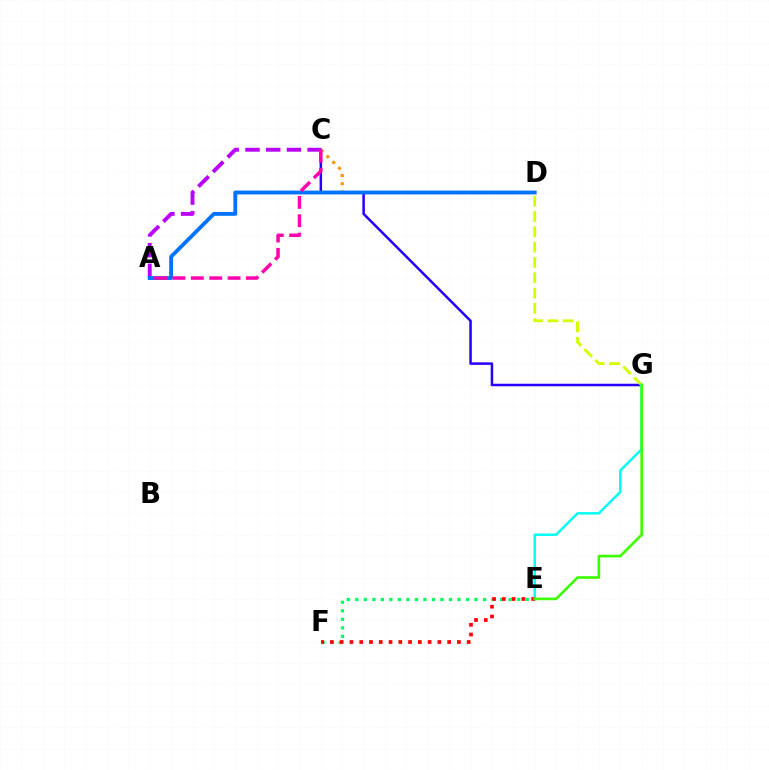{('C', 'G'): [{'color': '#2500ff', 'line_style': 'solid', 'thickness': 1.82}], ('D', 'G'): [{'color': '#d1ff00', 'line_style': 'dashed', 'thickness': 2.08}], ('C', 'D'): [{'color': '#ff9400', 'line_style': 'dotted', 'thickness': 2.24}], ('A', 'C'): [{'color': '#b900ff', 'line_style': 'dashed', 'thickness': 2.81}, {'color': '#ff00ac', 'line_style': 'dashed', 'thickness': 2.49}], ('A', 'D'): [{'color': '#0074ff', 'line_style': 'solid', 'thickness': 2.77}], ('E', 'G'): [{'color': '#00fff6', 'line_style': 'solid', 'thickness': 1.77}, {'color': '#3dff00', 'line_style': 'solid', 'thickness': 1.89}], ('E', 'F'): [{'color': '#00ff5c', 'line_style': 'dotted', 'thickness': 2.31}, {'color': '#ff0000', 'line_style': 'dotted', 'thickness': 2.65}]}